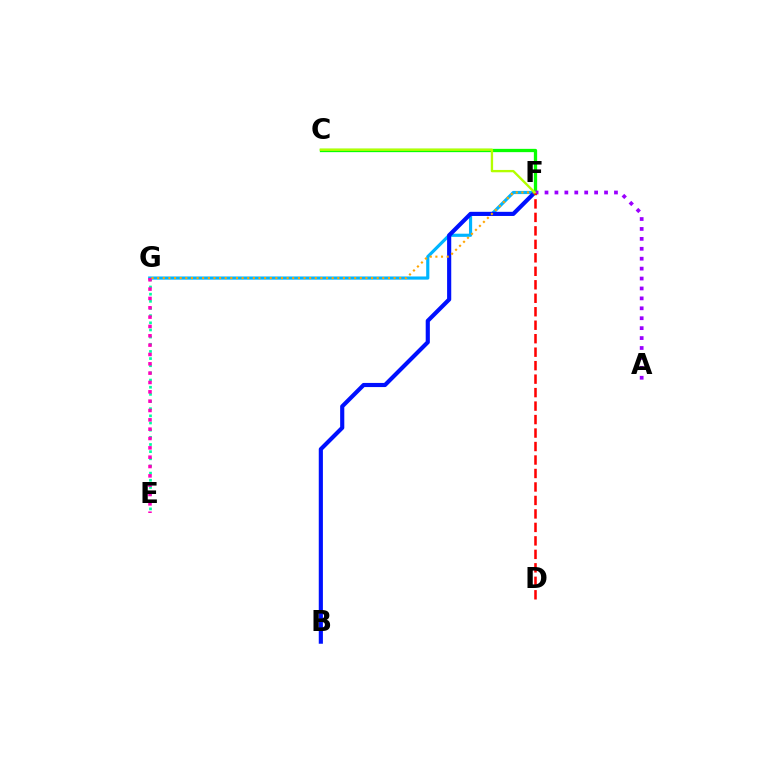{('F', 'G'): [{'color': '#00b5ff', 'line_style': 'solid', 'thickness': 2.28}, {'color': '#ffa500', 'line_style': 'dotted', 'thickness': 1.53}], ('E', 'G'): [{'color': '#00ff9d', 'line_style': 'dotted', 'thickness': 1.94}, {'color': '#ff00bd', 'line_style': 'dotted', 'thickness': 2.54}], ('B', 'F'): [{'color': '#0010ff', 'line_style': 'solid', 'thickness': 2.98}], ('C', 'F'): [{'color': '#08ff00', 'line_style': 'solid', 'thickness': 2.37}, {'color': '#b3ff00', 'line_style': 'solid', 'thickness': 1.69}], ('A', 'F'): [{'color': '#9b00ff', 'line_style': 'dotted', 'thickness': 2.7}], ('D', 'F'): [{'color': '#ff0000', 'line_style': 'dashed', 'thickness': 1.83}]}